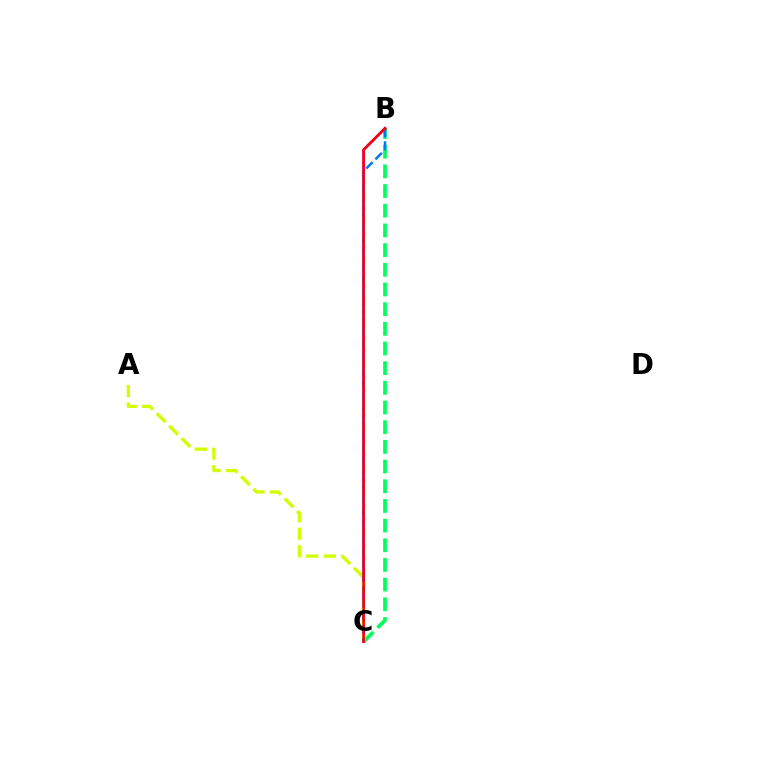{('B', 'C'): [{'color': '#00ff5c', 'line_style': 'dashed', 'thickness': 2.67}, {'color': '#b900ff', 'line_style': 'solid', 'thickness': 1.81}, {'color': '#0074ff', 'line_style': 'dashed', 'thickness': 1.76}, {'color': '#ff0000', 'line_style': 'solid', 'thickness': 1.84}], ('A', 'C'): [{'color': '#d1ff00', 'line_style': 'dashed', 'thickness': 2.39}]}